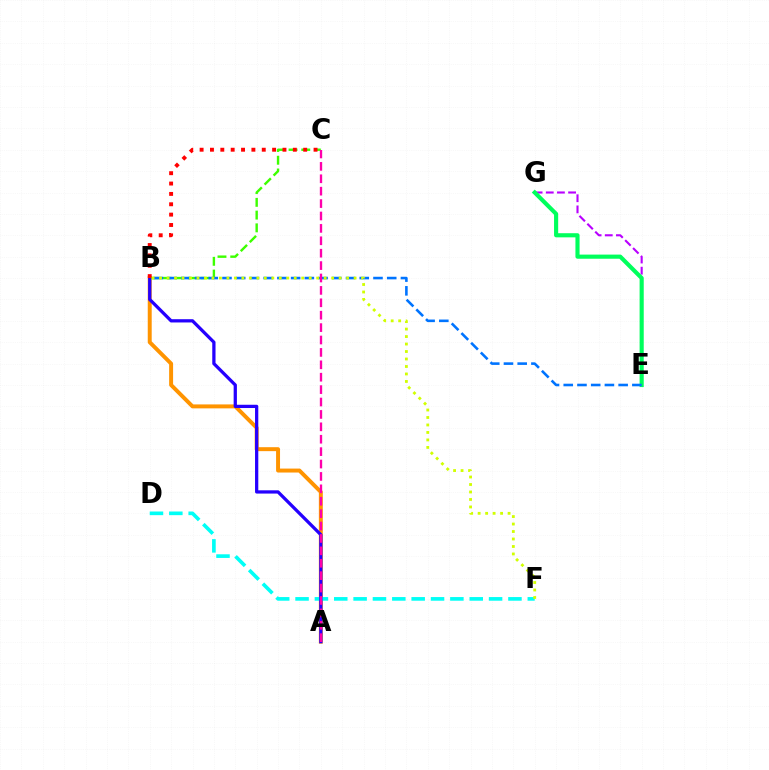{('A', 'B'): [{'color': '#ff9400', 'line_style': 'solid', 'thickness': 2.85}, {'color': '#2500ff', 'line_style': 'solid', 'thickness': 2.35}], ('D', 'F'): [{'color': '#00fff6', 'line_style': 'dashed', 'thickness': 2.63}], ('B', 'C'): [{'color': '#3dff00', 'line_style': 'dashed', 'thickness': 1.73}, {'color': '#ff0000', 'line_style': 'dotted', 'thickness': 2.81}], ('E', 'G'): [{'color': '#b900ff', 'line_style': 'dashed', 'thickness': 1.52}, {'color': '#00ff5c', 'line_style': 'solid', 'thickness': 2.98}], ('B', 'E'): [{'color': '#0074ff', 'line_style': 'dashed', 'thickness': 1.86}], ('A', 'C'): [{'color': '#ff00ac', 'line_style': 'dashed', 'thickness': 1.68}], ('B', 'F'): [{'color': '#d1ff00', 'line_style': 'dotted', 'thickness': 2.03}]}